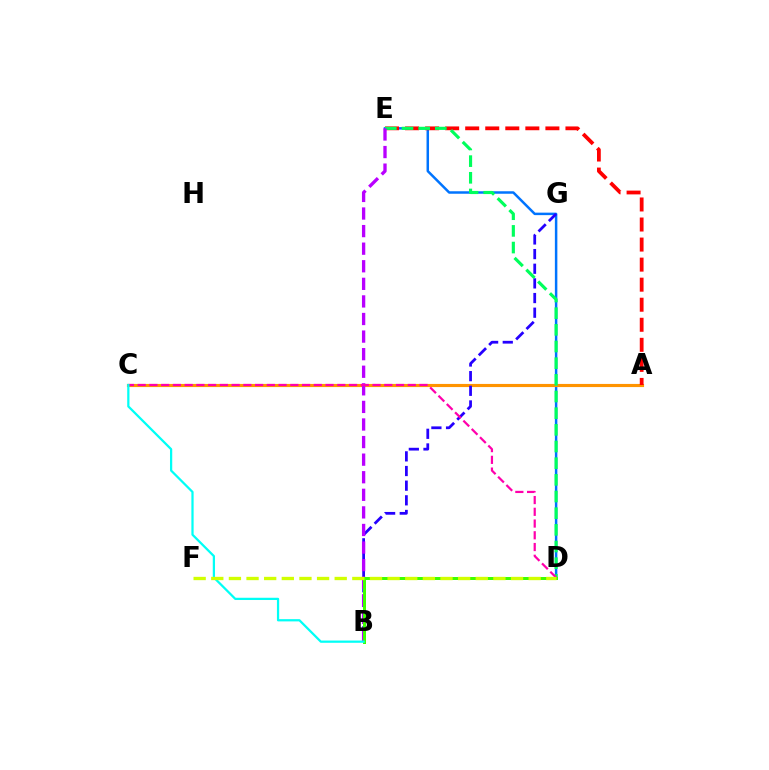{('D', 'E'): [{'color': '#0074ff', 'line_style': 'solid', 'thickness': 1.79}, {'color': '#00ff5c', 'line_style': 'dashed', 'thickness': 2.26}], ('A', 'C'): [{'color': '#ff9400', 'line_style': 'solid', 'thickness': 2.26}], ('B', 'G'): [{'color': '#2500ff', 'line_style': 'dashed', 'thickness': 1.99}], ('A', 'E'): [{'color': '#ff0000', 'line_style': 'dashed', 'thickness': 2.72}], ('B', 'E'): [{'color': '#b900ff', 'line_style': 'dashed', 'thickness': 2.39}], ('B', 'D'): [{'color': '#3dff00', 'line_style': 'solid', 'thickness': 2.16}], ('C', 'D'): [{'color': '#ff00ac', 'line_style': 'dashed', 'thickness': 1.6}], ('B', 'C'): [{'color': '#00fff6', 'line_style': 'solid', 'thickness': 1.61}], ('D', 'F'): [{'color': '#d1ff00', 'line_style': 'dashed', 'thickness': 2.4}]}